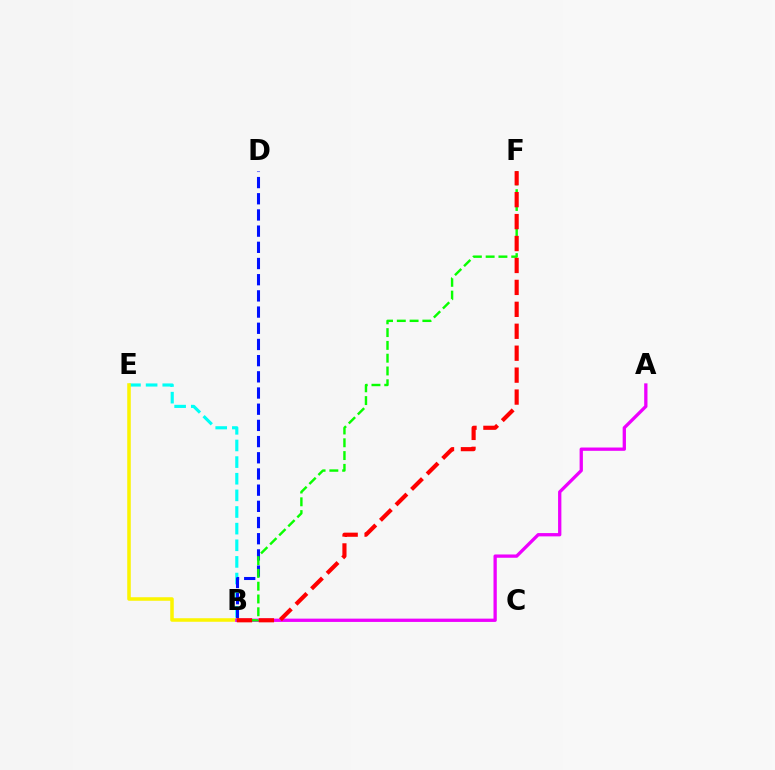{('B', 'E'): [{'color': '#00fff6', 'line_style': 'dashed', 'thickness': 2.26}, {'color': '#fcf500', 'line_style': 'solid', 'thickness': 2.54}], ('B', 'D'): [{'color': '#0010ff', 'line_style': 'dashed', 'thickness': 2.2}], ('A', 'B'): [{'color': '#ee00ff', 'line_style': 'solid', 'thickness': 2.37}], ('B', 'F'): [{'color': '#08ff00', 'line_style': 'dashed', 'thickness': 1.74}, {'color': '#ff0000', 'line_style': 'dashed', 'thickness': 2.98}]}